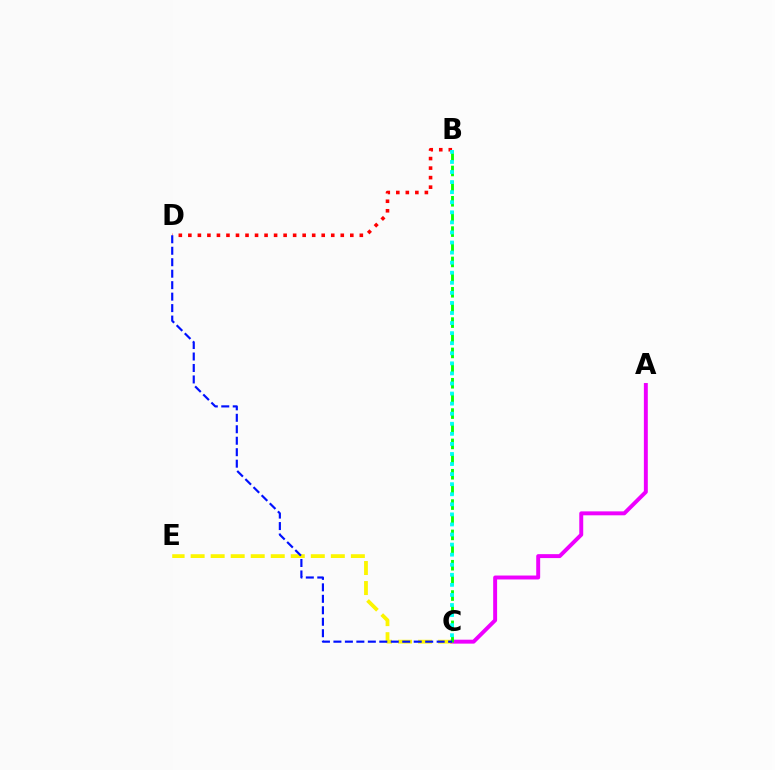{('A', 'C'): [{'color': '#ee00ff', 'line_style': 'solid', 'thickness': 2.83}], ('B', 'D'): [{'color': '#ff0000', 'line_style': 'dotted', 'thickness': 2.59}], ('C', 'E'): [{'color': '#fcf500', 'line_style': 'dashed', 'thickness': 2.72}], ('B', 'C'): [{'color': '#08ff00', 'line_style': 'dashed', 'thickness': 2.06}, {'color': '#00fff6', 'line_style': 'dotted', 'thickness': 2.74}], ('C', 'D'): [{'color': '#0010ff', 'line_style': 'dashed', 'thickness': 1.56}]}